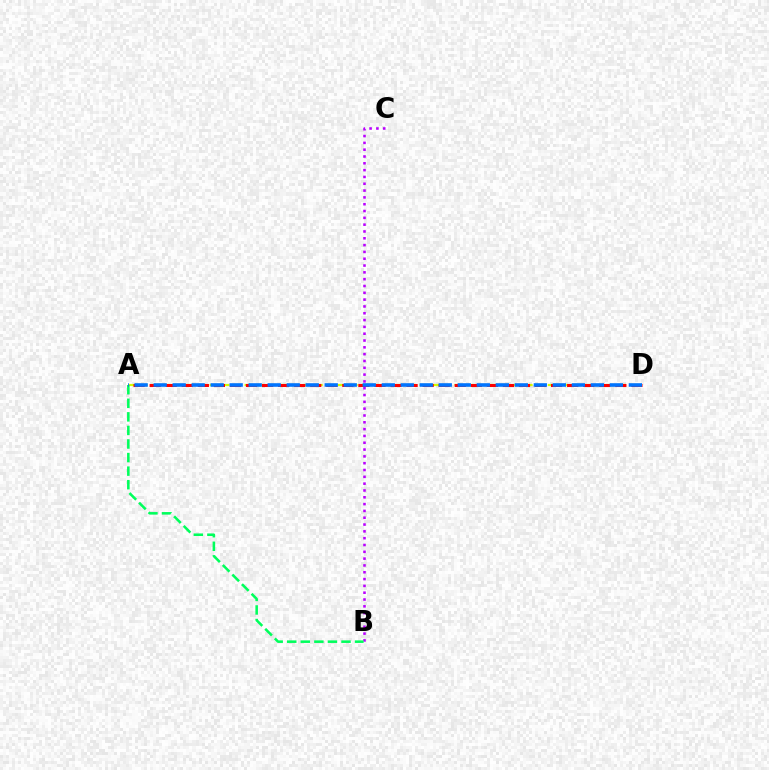{('A', 'D'): [{'color': '#d1ff00', 'line_style': 'dashed', 'thickness': 1.58}, {'color': '#ff0000', 'line_style': 'dashed', 'thickness': 2.18}, {'color': '#0074ff', 'line_style': 'dashed', 'thickness': 2.58}], ('B', 'C'): [{'color': '#b900ff', 'line_style': 'dotted', 'thickness': 1.85}], ('A', 'B'): [{'color': '#00ff5c', 'line_style': 'dashed', 'thickness': 1.84}]}